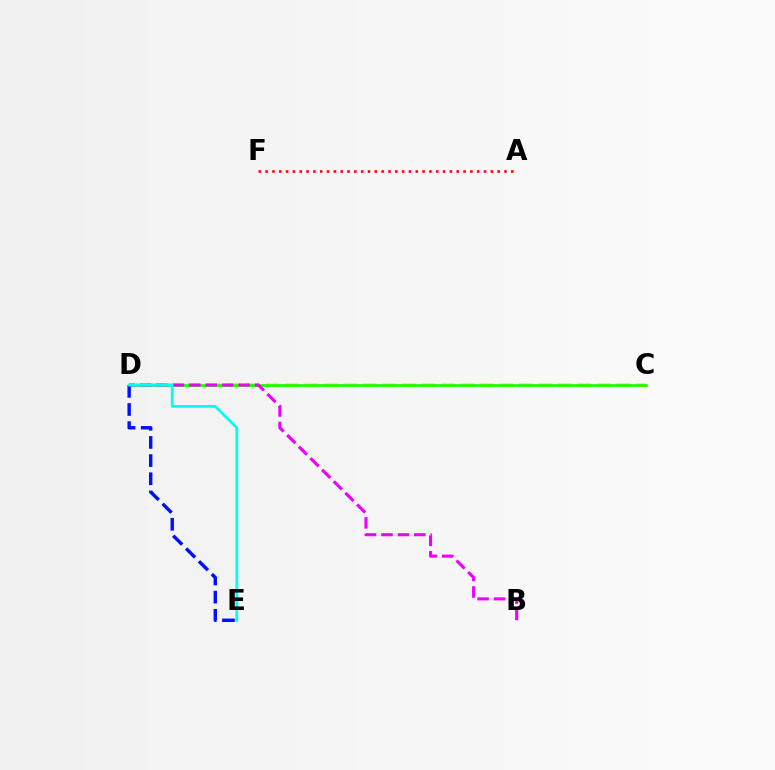{('C', 'D'): [{'color': '#fcf500', 'line_style': 'dashed', 'thickness': 2.65}, {'color': '#08ff00', 'line_style': 'solid', 'thickness': 1.87}], ('A', 'F'): [{'color': '#ff0000', 'line_style': 'dotted', 'thickness': 1.85}], ('D', 'E'): [{'color': '#0010ff', 'line_style': 'dashed', 'thickness': 2.47}, {'color': '#00fff6', 'line_style': 'solid', 'thickness': 2.0}], ('B', 'D'): [{'color': '#ee00ff', 'line_style': 'dashed', 'thickness': 2.23}]}